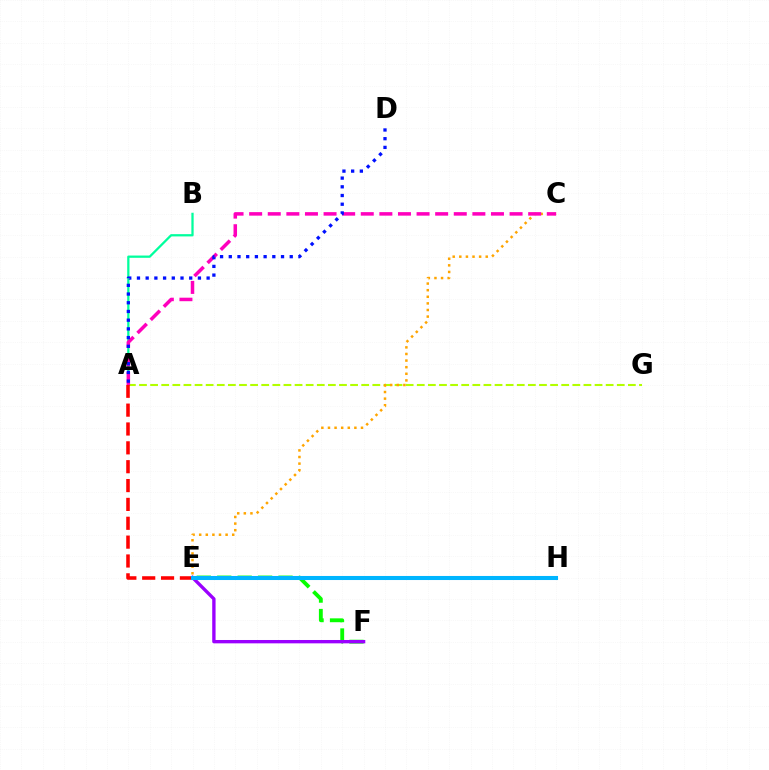{('A', 'G'): [{'color': '#b3ff00', 'line_style': 'dashed', 'thickness': 1.51}], ('C', 'E'): [{'color': '#ffa500', 'line_style': 'dotted', 'thickness': 1.79}], ('E', 'F'): [{'color': '#08ff00', 'line_style': 'dashed', 'thickness': 2.78}, {'color': '#9b00ff', 'line_style': 'solid', 'thickness': 2.41}], ('A', 'B'): [{'color': '#00ff9d', 'line_style': 'solid', 'thickness': 1.63}], ('A', 'C'): [{'color': '#ff00bd', 'line_style': 'dashed', 'thickness': 2.53}], ('A', 'E'): [{'color': '#ff0000', 'line_style': 'dashed', 'thickness': 2.56}], ('E', 'H'): [{'color': '#00b5ff', 'line_style': 'solid', 'thickness': 2.92}], ('A', 'D'): [{'color': '#0010ff', 'line_style': 'dotted', 'thickness': 2.37}]}